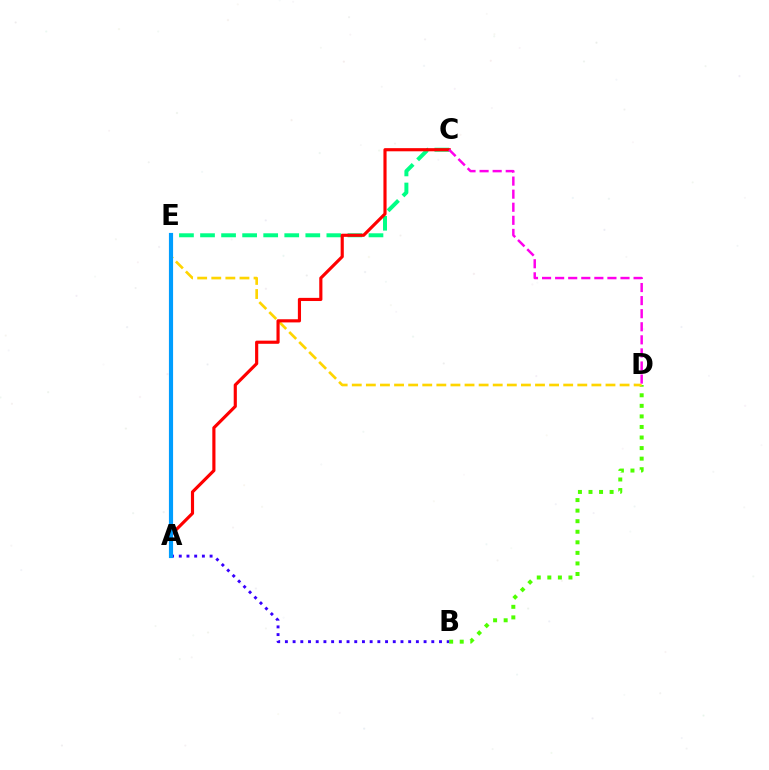{('B', 'D'): [{'color': '#4fff00', 'line_style': 'dotted', 'thickness': 2.87}], ('D', 'E'): [{'color': '#ffd500', 'line_style': 'dashed', 'thickness': 1.91}], ('C', 'E'): [{'color': '#00ff86', 'line_style': 'dashed', 'thickness': 2.86}], ('A', 'B'): [{'color': '#3700ff', 'line_style': 'dotted', 'thickness': 2.09}], ('A', 'C'): [{'color': '#ff0000', 'line_style': 'solid', 'thickness': 2.27}], ('A', 'E'): [{'color': '#009eff', 'line_style': 'solid', 'thickness': 2.99}], ('C', 'D'): [{'color': '#ff00ed', 'line_style': 'dashed', 'thickness': 1.78}]}